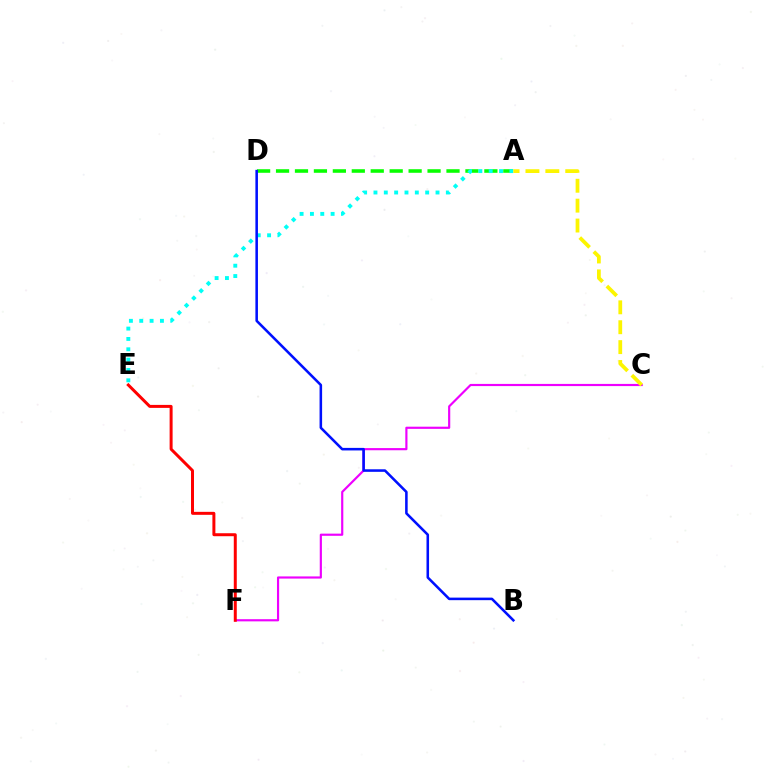{('A', 'D'): [{'color': '#08ff00', 'line_style': 'dashed', 'thickness': 2.57}], ('C', 'F'): [{'color': '#ee00ff', 'line_style': 'solid', 'thickness': 1.56}], ('A', 'E'): [{'color': '#00fff6', 'line_style': 'dotted', 'thickness': 2.81}], ('B', 'D'): [{'color': '#0010ff', 'line_style': 'solid', 'thickness': 1.84}], ('E', 'F'): [{'color': '#ff0000', 'line_style': 'solid', 'thickness': 2.15}], ('A', 'C'): [{'color': '#fcf500', 'line_style': 'dashed', 'thickness': 2.7}]}